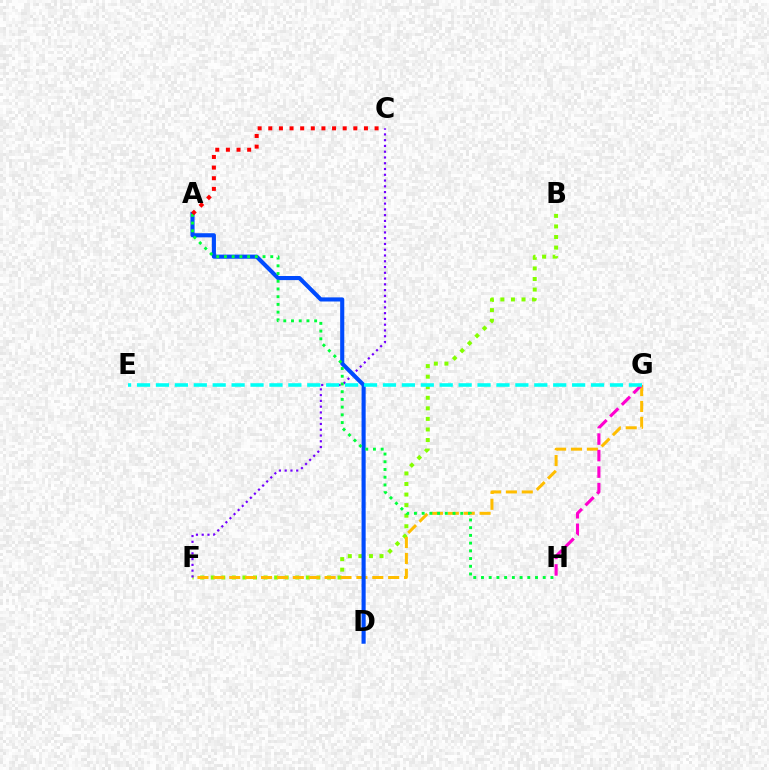{('B', 'F'): [{'color': '#84ff00', 'line_style': 'dotted', 'thickness': 2.87}], ('F', 'G'): [{'color': '#ffbd00', 'line_style': 'dashed', 'thickness': 2.16}], ('C', 'F'): [{'color': '#7200ff', 'line_style': 'dotted', 'thickness': 1.57}], ('A', 'D'): [{'color': '#004bff', 'line_style': 'solid', 'thickness': 2.96}], ('A', 'H'): [{'color': '#00ff39', 'line_style': 'dotted', 'thickness': 2.1}], ('A', 'C'): [{'color': '#ff0000', 'line_style': 'dotted', 'thickness': 2.89}], ('G', 'H'): [{'color': '#ff00cf', 'line_style': 'dashed', 'thickness': 2.24}], ('E', 'G'): [{'color': '#00fff6', 'line_style': 'dashed', 'thickness': 2.57}]}